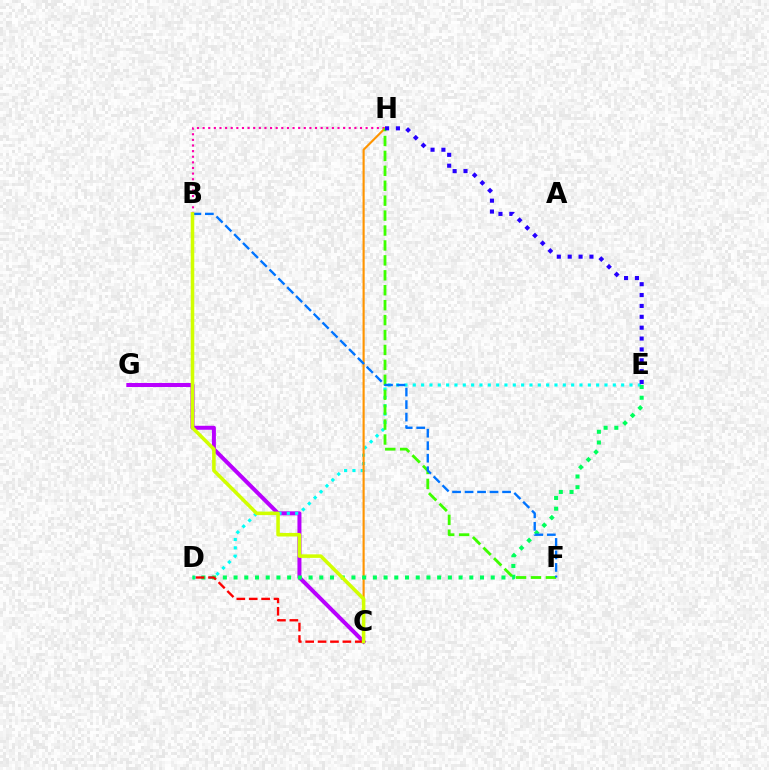{('C', 'G'): [{'color': '#b900ff', 'line_style': 'solid', 'thickness': 2.88}], ('B', 'H'): [{'color': '#ff00ac', 'line_style': 'dotted', 'thickness': 1.53}], ('D', 'E'): [{'color': '#00fff6', 'line_style': 'dotted', 'thickness': 2.26}, {'color': '#00ff5c', 'line_style': 'dotted', 'thickness': 2.91}], ('C', 'H'): [{'color': '#ff9400', 'line_style': 'solid', 'thickness': 1.54}], ('F', 'H'): [{'color': '#3dff00', 'line_style': 'dashed', 'thickness': 2.03}], ('C', 'D'): [{'color': '#ff0000', 'line_style': 'dashed', 'thickness': 1.69}], ('E', 'H'): [{'color': '#2500ff', 'line_style': 'dotted', 'thickness': 2.95}], ('B', 'F'): [{'color': '#0074ff', 'line_style': 'dashed', 'thickness': 1.7}], ('B', 'C'): [{'color': '#d1ff00', 'line_style': 'solid', 'thickness': 2.55}]}